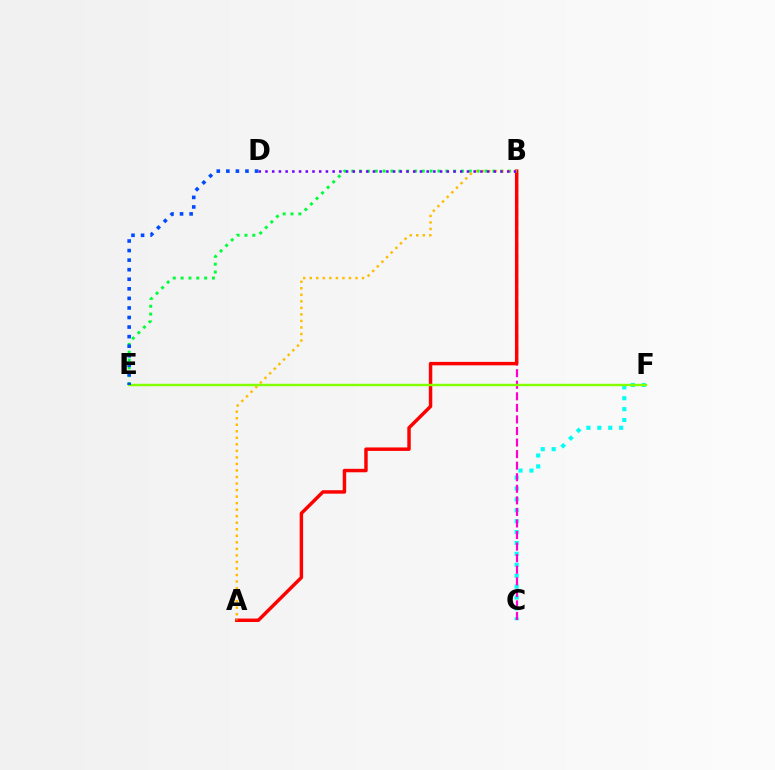{('C', 'F'): [{'color': '#00fff6', 'line_style': 'dotted', 'thickness': 2.96}], ('B', 'C'): [{'color': '#ff00cf', 'line_style': 'dashed', 'thickness': 1.57}], ('A', 'B'): [{'color': '#ff0000', 'line_style': 'solid', 'thickness': 2.49}, {'color': '#ffbd00', 'line_style': 'dotted', 'thickness': 1.78}], ('B', 'E'): [{'color': '#00ff39', 'line_style': 'dotted', 'thickness': 2.13}], ('B', 'D'): [{'color': '#7200ff', 'line_style': 'dotted', 'thickness': 1.82}], ('E', 'F'): [{'color': '#84ff00', 'line_style': 'solid', 'thickness': 1.75}], ('D', 'E'): [{'color': '#004bff', 'line_style': 'dotted', 'thickness': 2.6}]}